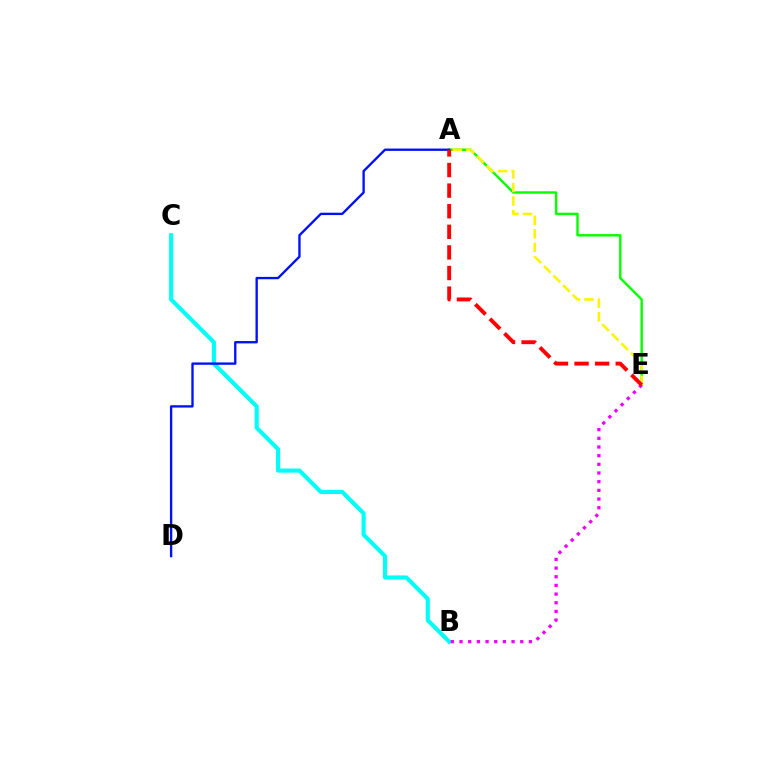{('A', 'E'): [{'color': '#08ff00', 'line_style': 'solid', 'thickness': 1.76}, {'color': '#fcf500', 'line_style': 'dashed', 'thickness': 1.84}, {'color': '#ff0000', 'line_style': 'dashed', 'thickness': 2.8}], ('B', 'C'): [{'color': '#00fff6', 'line_style': 'solid', 'thickness': 2.97}], ('B', 'E'): [{'color': '#ee00ff', 'line_style': 'dotted', 'thickness': 2.36}], ('A', 'D'): [{'color': '#0010ff', 'line_style': 'solid', 'thickness': 1.69}]}